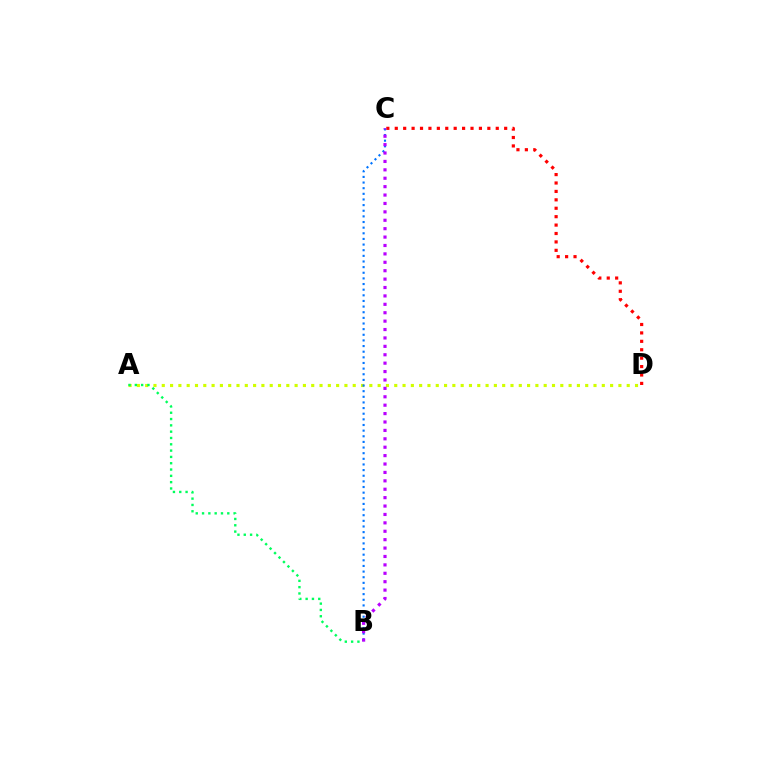{('A', 'D'): [{'color': '#d1ff00', 'line_style': 'dotted', 'thickness': 2.26}], ('C', 'D'): [{'color': '#ff0000', 'line_style': 'dotted', 'thickness': 2.29}], ('B', 'C'): [{'color': '#0074ff', 'line_style': 'dotted', 'thickness': 1.53}, {'color': '#b900ff', 'line_style': 'dotted', 'thickness': 2.28}], ('A', 'B'): [{'color': '#00ff5c', 'line_style': 'dotted', 'thickness': 1.71}]}